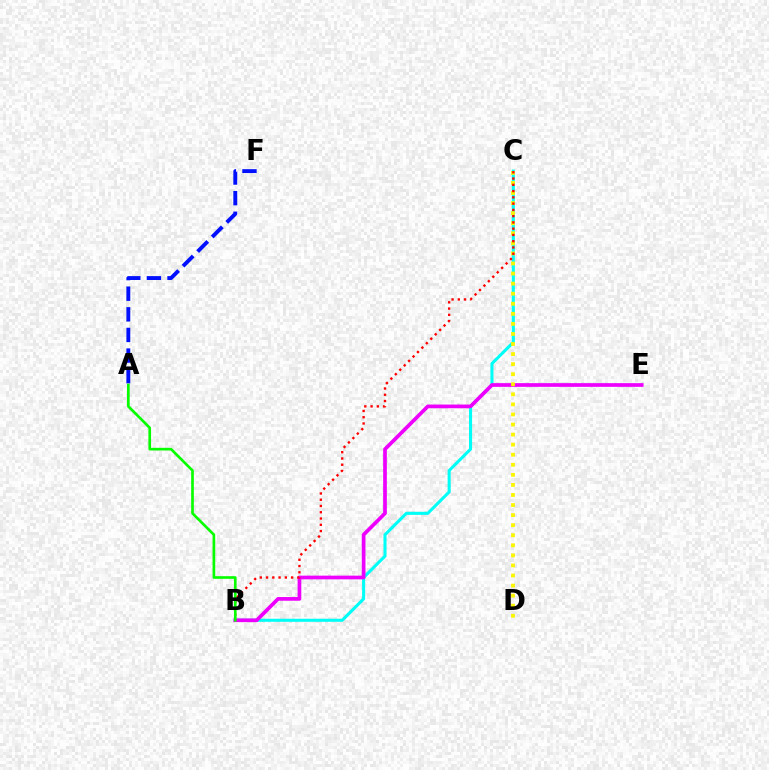{('B', 'C'): [{'color': '#00fff6', 'line_style': 'solid', 'thickness': 2.21}, {'color': '#ff0000', 'line_style': 'dotted', 'thickness': 1.7}], ('A', 'F'): [{'color': '#0010ff', 'line_style': 'dashed', 'thickness': 2.8}], ('B', 'E'): [{'color': '#ee00ff', 'line_style': 'solid', 'thickness': 2.67}], ('C', 'D'): [{'color': '#fcf500', 'line_style': 'dotted', 'thickness': 2.73}], ('A', 'B'): [{'color': '#08ff00', 'line_style': 'solid', 'thickness': 1.93}]}